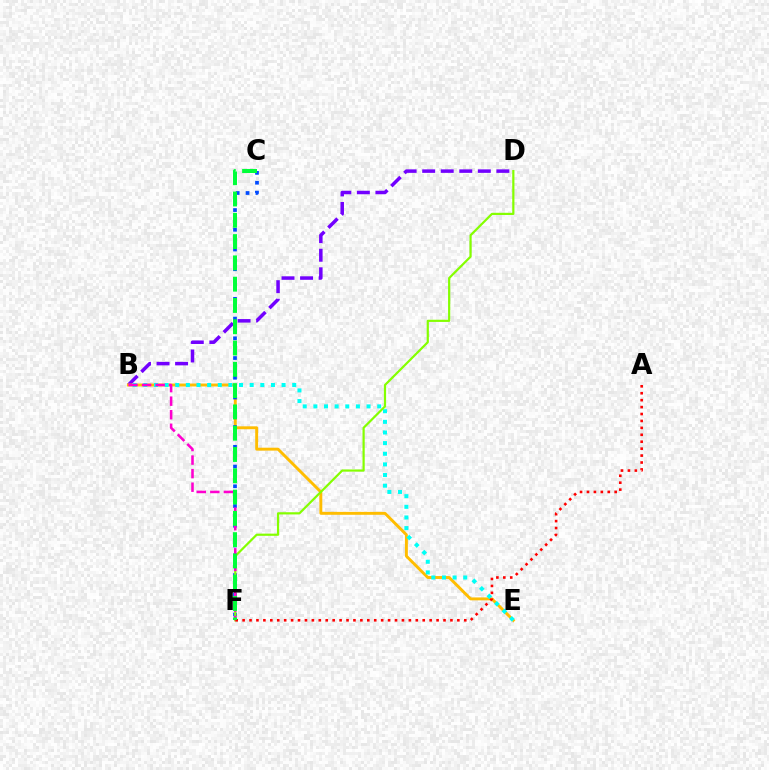{('B', 'D'): [{'color': '#7200ff', 'line_style': 'dashed', 'thickness': 2.52}], ('B', 'E'): [{'color': '#ffbd00', 'line_style': 'solid', 'thickness': 2.1}, {'color': '#00fff6', 'line_style': 'dotted', 'thickness': 2.89}], ('C', 'F'): [{'color': '#004bff', 'line_style': 'dotted', 'thickness': 2.68}, {'color': '#00ff39', 'line_style': 'dashed', 'thickness': 2.89}], ('D', 'F'): [{'color': '#84ff00', 'line_style': 'solid', 'thickness': 1.58}], ('B', 'F'): [{'color': '#ff00cf', 'line_style': 'dashed', 'thickness': 1.84}], ('A', 'F'): [{'color': '#ff0000', 'line_style': 'dotted', 'thickness': 1.88}]}